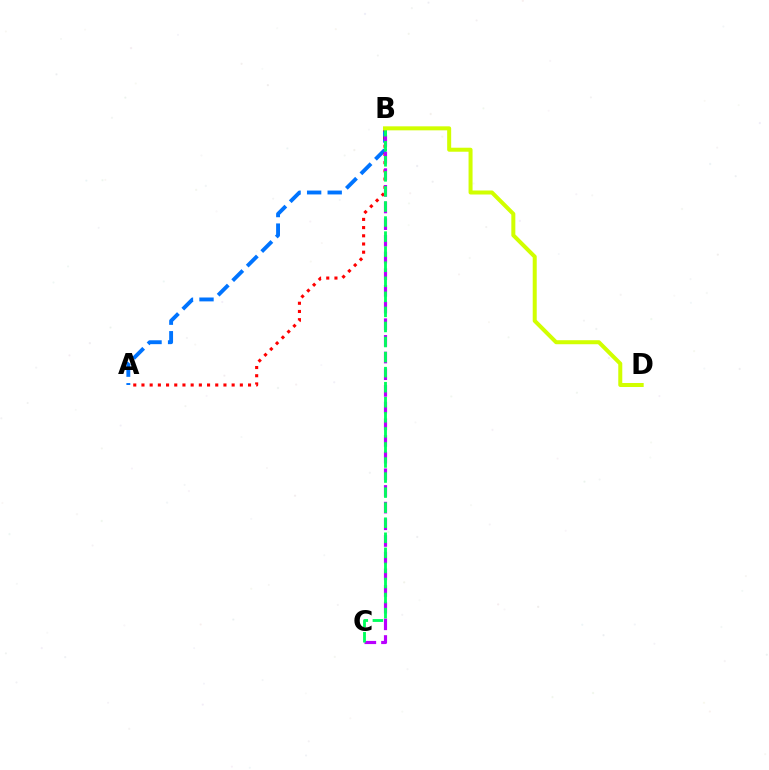{('A', 'B'): [{'color': '#0074ff', 'line_style': 'dashed', 'thickness': 2.79}, {'color': '#ff0000', 'line_style': 'dotted', 'thickness': 2.23}], ('B', 'C'): [{'color': '#b900ff', 'line_style': 'dashed', 'thickness': 2.27}, {'color': '#00ff5c', 'line_style': 'dashed', 'thickness': 2.05}], ('B', 'D'): [{'color': '#d1ff00', 'line_style': 'solid', 'thickness': 2.89}]}